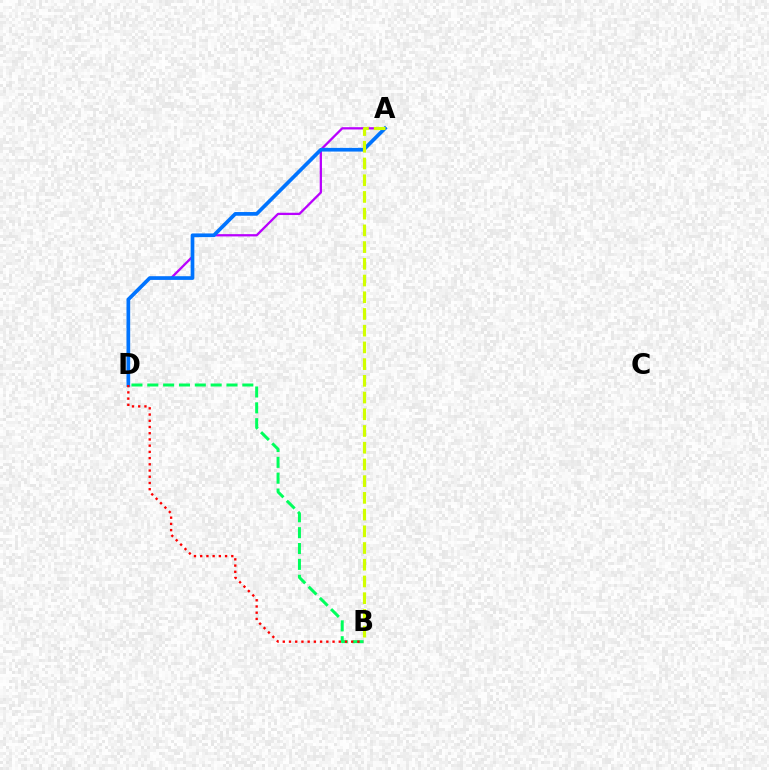{('A', 'D'): [{'color': '#b900ff', 'line_style': 'solid', 'thickness': 1.64}, {'color': '#0074ff', 'line_style': 'solid', 'thickness': 2.66}], ('B', 'D'): [{'color': '#00ff5c', 'line_style': 'dashed', 'thickness': 2.15}, {'color': '#ff0000', 'line_style': 'dotted', 'thickness': 1.69}], ('A', 'B'): [{'color': '#d1ff00', 'line_style': 'dashed', 'thickness': 2.27}]}